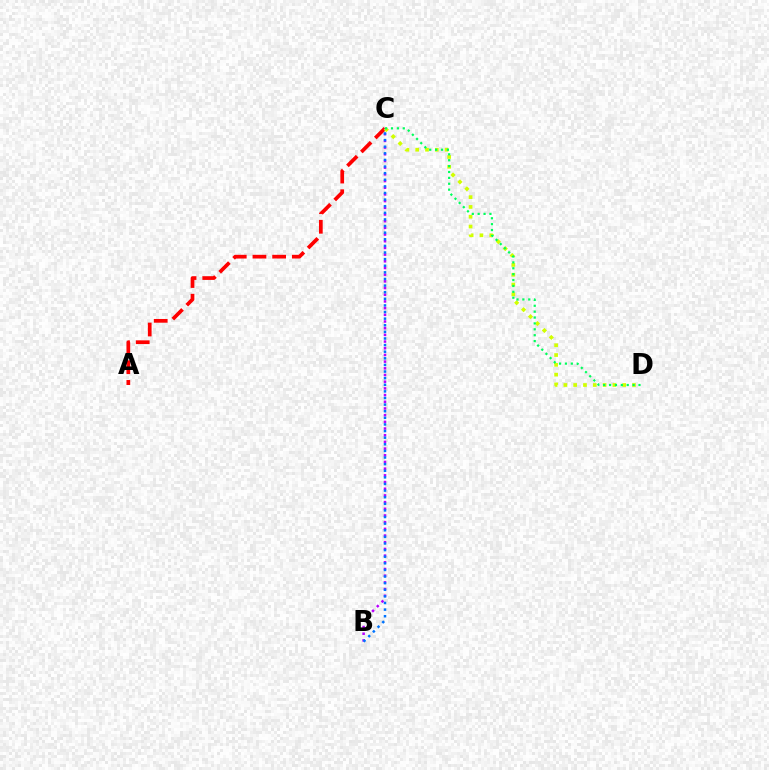{('A', 'C'): [{'color': '#ff0000', 'line_style': 'dashed', 'thickness': 2.67}], ('B', 'C'): [{'color': '#b900ff', 'line_style': 'dotted', 'thickness': 1.82}, {'color': '#0074ff', 'line_style': 'dotted', 'thickness': 1.8}], ('C', 'D'): [{'color': '#d1ff00', 'line_style': 'dotted', 'thickness': 2.66}, {'color': '#00ff5c', 'line_style': 'dotted', 'thickness': 1.6}]}